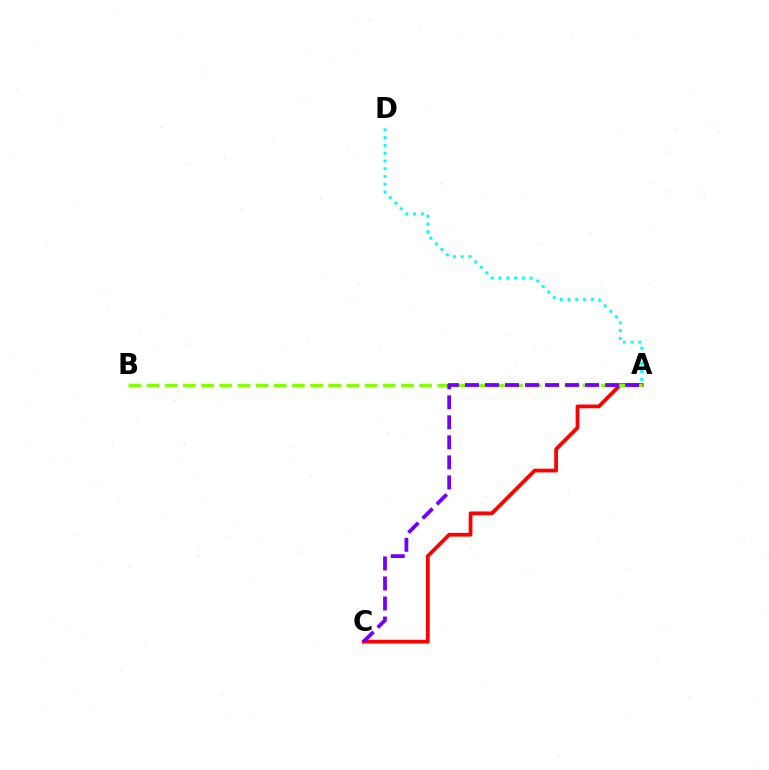{('A', 'C'): [{'color': '#ff0000', 'line_style': 'solid', 'thickness': 2.7}, {'color': '#7200ff', 'line_style': 'dashed', 'thickness': 2.72}], ('A', 'B'): [{'color': '#84ff00', 'line_style': 'dashed', 'thickness': 2.47}], ('A', 'D'): [{'color': '#00fff6', 'line_style': 'dotted', 'thickness': 2.11}]}